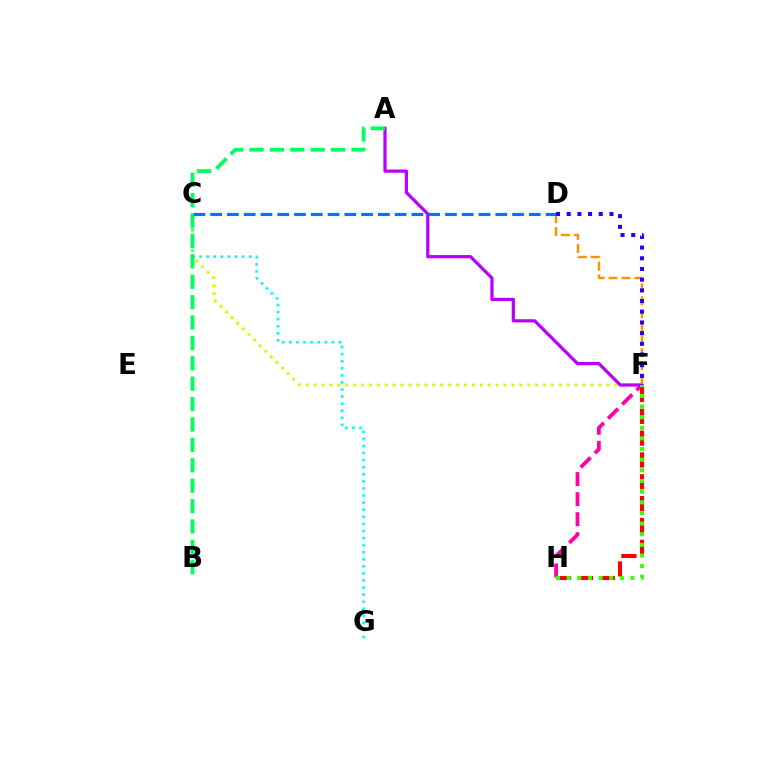{('C', 'F'): [{'color': '#d1ff00', 'line_style': 'dotted', 'thickness': 2.15}], ('D', 'F'): [{'color': '#ff9400', 'line_style': 'dashed', 'thickness': 1.76}, {'color': '#2500ff', 'line_style': 'dotted', 'thickness': 2.9}], ('F', 'H'): [{'color': '#ff00ac', 'line_style': 'dashed', 'thickness': 2.72}, {'color': '#ff0000', 'line_style': 'dashed', 'thickness': 2.96}, {'color': '#3dff00', 'line_style': 'dotted', 'thickness': 2.89}], ('C', 'G'): [{'color': '#00fff6', 'line_style': 'dotted', 'thickness': 1.92}], ('A', 'F'): [{'color': '#b900ff', 'line_style': 'solid', 'thickness': 2.32}], ('A', 'B'): [{'color': '#00ff5c', 'line_style': 'dashed', 'thickness': 2.77}], ('C', 'D'): [{'color': '#0074ff', 'line_style': 'dashed', 'thickness': 2.28}]}